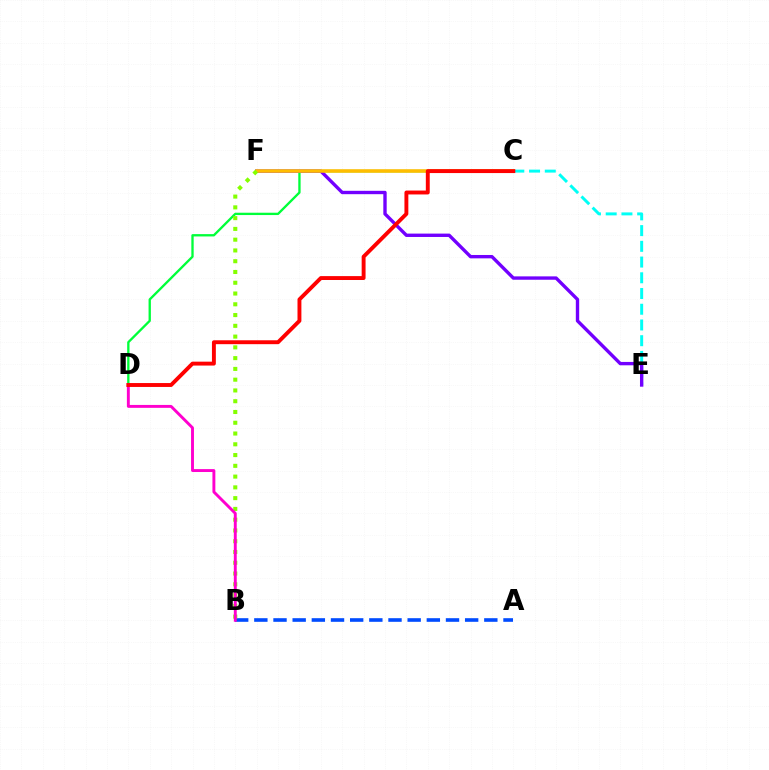{('C', 'D'): [{'color': '#00ff39', 'line_style': 'solid', 'thickness': 1.68}, {'color': '#ff0000', 'line_style': 'solid', 'thickness': 2.81}], ('C', 'E'): [{'color': '#00fff6', 'line_style': 'dashed', 'thickness': 2.14}], ('E', 'F'): [{'color': '#7200ff', 'line_style': 'solid', 'thickness': 2.43}], ('A', 'B'): [{'color': '#004bff', 'line_style': 'dashed', 'thickness': 2.6}], ('C', 'F'): [{'color': '#ffbd00', 'line_style': 'solid', 'thickness': 2.56}], ('B', 'F'): [{'color': '#84ff00', 'line_style': 'dotted', 'thickness': 2.93}], ('B', 'D'): [{'color': '#ff00cf', 'line_style': 'solid', 'thickness': 2.1}]}